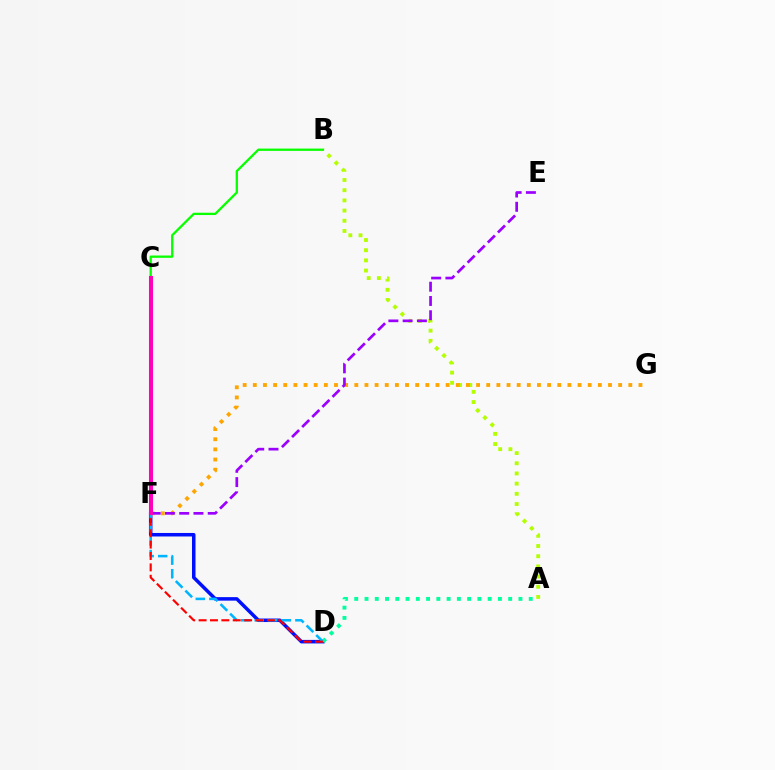{('D', 'F'): [{'color': '#0010ff', 'line_style': 'solid', 'thickness': 2.53}, {'color': '#00b5ff', 'line_style': 'dashed', 'thickness': 1.84}, {'color': '#ff0000', 'line_style': 'dashed', 'thickness': 1.55}], ('A', 'D'): [{'color': '#00ff9d', 'line_style': 'dotted', 'thickness': 2.79}], ('A', 'B'): [{'color': '#b3ff00', 'line_style': 'dotted', 'thickness': 2.77}], ('F', 'G'): [{'color': '#ffa500', 'line_style': 'dotted', 'thickness': 2.76}], ('B', 'C'): [{'color': '#08ff00', 'line_style': 'solid', 'thickness': 1.66}], ('E', 'F'): [{'color': '#9b00ff', 'line_style': 'dashed', 'thickness': 1.94}], ('C', 'F'): [{'color': '#ff00bd', 'line_style': 'solid', 'thickness': 2.92}]}